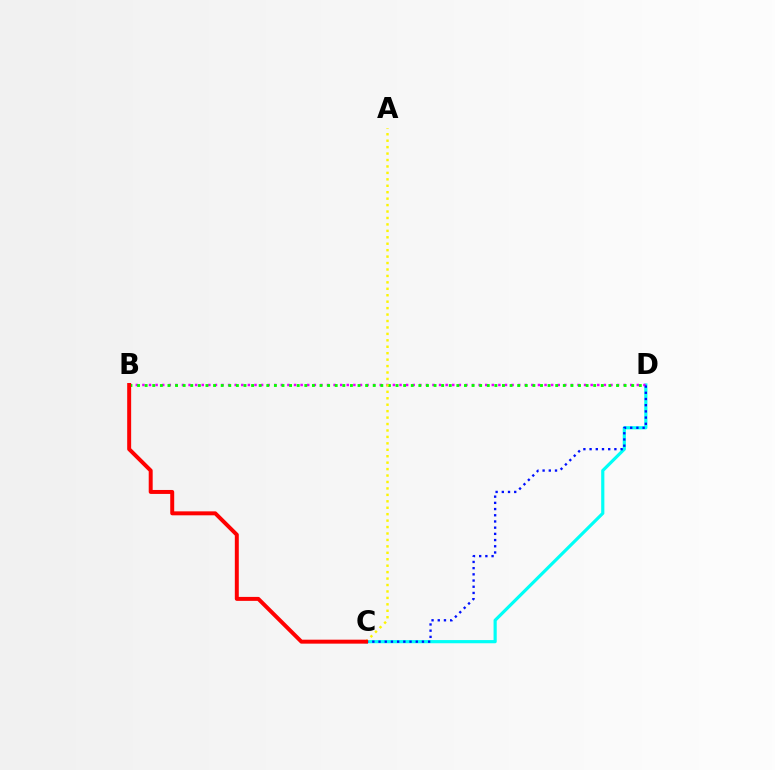{('C', 'D'): [{'color': '#00fff6', 'line_style': 'solid', 'thickness': 2.29}, {'color': '#0010ff', 'line_style': 'dotted', 'thickness': 1.68}], ('B', 'D'): [{'color': '#ee00ff', 'line_style': 'dotted', 'thickness': 1.79}, {'color': '#08ff00', 'line_style': 'dotted', 'thickness': 2.07}], ('A', 'C'): [{'color': '#fcf500', 'line_style': 'dotted', 'thickness': 1.75}], ('B', 'C'): [{'color': '#ff0000', 'line_style': 'solid', 'thickness': 2.85}]}